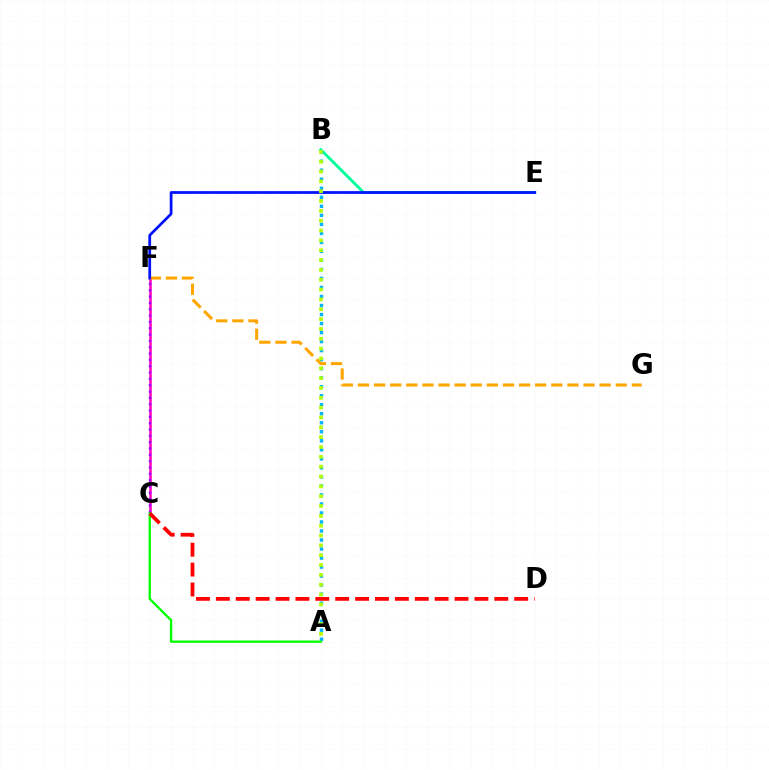{('B', 'E'): [{'color': '#00ff9d', 'line_style': 'solid', 'thickness': 2.08}], ('A', 'B'): [{'color': '#00b5ff', 'line_style': 'dotted', 'thickness': 2.45}, {'color': '#b3ff00', 'line_style': 'dotted', 'thickness': 2.67}], ('C', 'F'): [{'color': '#ff00bd', 'line_style': 'solid', 'thickness': 1.82}, {'color': '#9b00ff', 'line_style': 'dotted', 'thickness': 1.72}], ('A', 'C'): [{'color': '#08ff00', 'line_style': 'solid', 'thickness': 1.7}], ('F', 'G'): [{'color': '#ffa500', 'line_style': 'dashed', 'thickness': 2.19}], ('E', 'F'): [{'color': '#0010ff', 'line_style': 'solid', 'thickness': 1.97}], ('C', 'D'): [{'color': '#ff0000', 'line_style': 'dashed', 'thickness': 2.7}]}